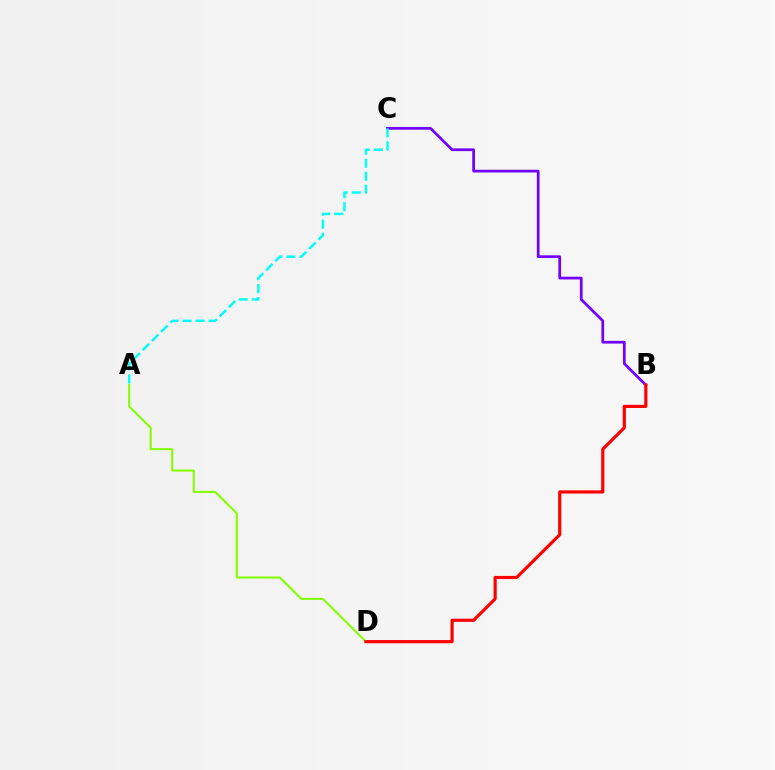{('B', 'C'): [{'color': '#7200ff', 'line_style': 'solid', 'thickness': 1.97}], ('A', 'D'): [{'color': '#84ff00', 'line_style': 'solid', 'thickness': 1.5}], ('A', 'C'): [{'color': '#00fff6', 'line_style': 'dashed', 'thickness': 1.76}], ('B', 'D'): [{'color': '#ff0000', 'line_style': 'solid', 'thickness': 2.28}]}